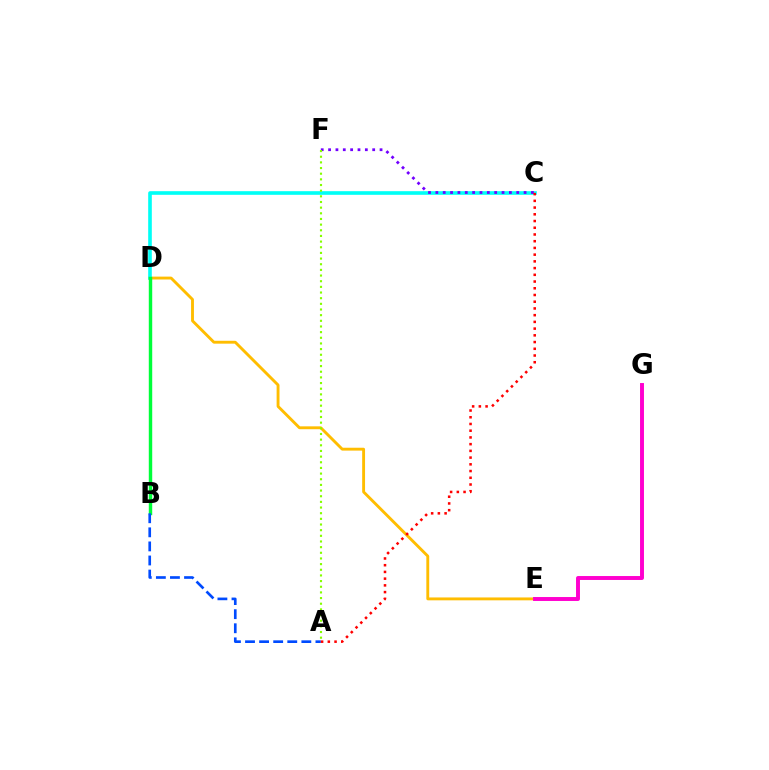{('D', 'E'): [{'color': '#ffbd00', 'line_style': 'solid', 'thickness': 2.07}], ('C', 'D'): [{'color': '#00fff6', 'line_style': 'solid', 'thickness': 2.61}], ('C', 'F'): [{'color': '#7200ff', 'line_style': 'dotted', 'thickness': 2.0}], ('B', 'D'): [{'color': '#00ff39', 'line_style': 'solid', 'thickness': 2.47}], ('A', 'B'): [{'color': '#004bff', 'line_style': 'dashed', 'thickness': 1.91}], ('A', 'C'): [{'color': '#ff0000', 'line_style': 'dotted', 'thickness': 1.83}], ('E', 'G'): [{'color': '#ff00cf', 'line_style': 'solid', 'thickness': 2.83}], ('A', 'F'): [{'color': '#84ff00', 'line_style': 'dotted', 'thickness': 1.54}]}